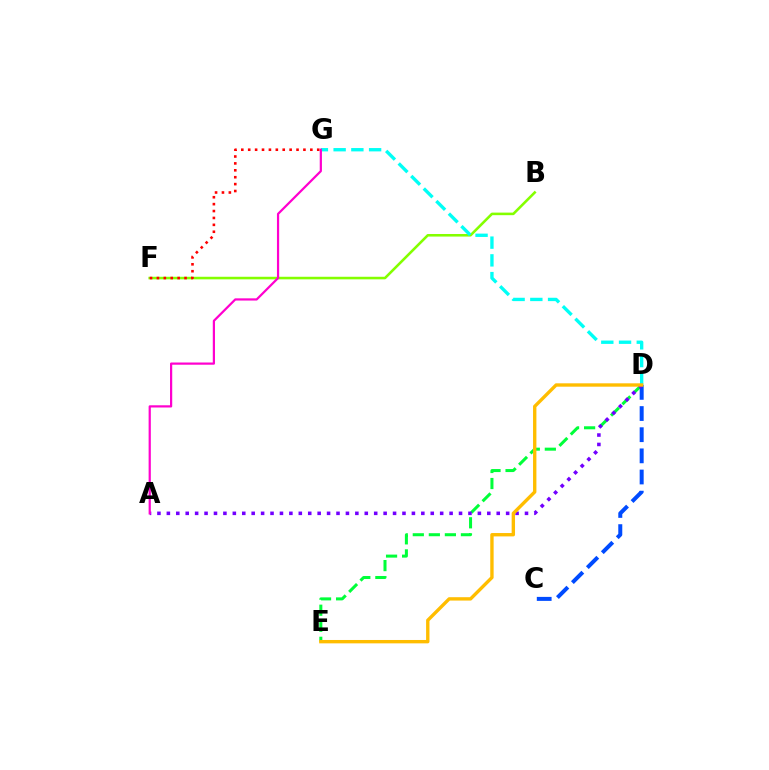{('B', 'F'): [{'color': '#84ff00', 'line_style': 'solid', 'thickness': 1.85}], ('D', 'E'): [{'color': '#00ff39', 'line_style': 'dashed', 'thickness': 2.18}, {'color': '#ffbd00', 'line_style': 'solid', 'thickness': 2.43}], ('C', 'D'): [{'color': '#004bff', 'line_style': 'dashed', 'thickness': 2.87}], ('F', 'G'): [{'color': '#ff0000', 'line_style': 'dotted', 'thickness': 1.88}], ('D', 'G'): [{'color': '#00fff6', 'line_style': 'dashed', 'thickness': 2.41}], ('A', 'D'): [{'color': '#7200ff', 'line_style': 'dotted', 'thickness': 2.56}], ('A', 'G'): [{'color': '#ff00cf', 'line_style': 'solid', 'thickness': 1.6}]}